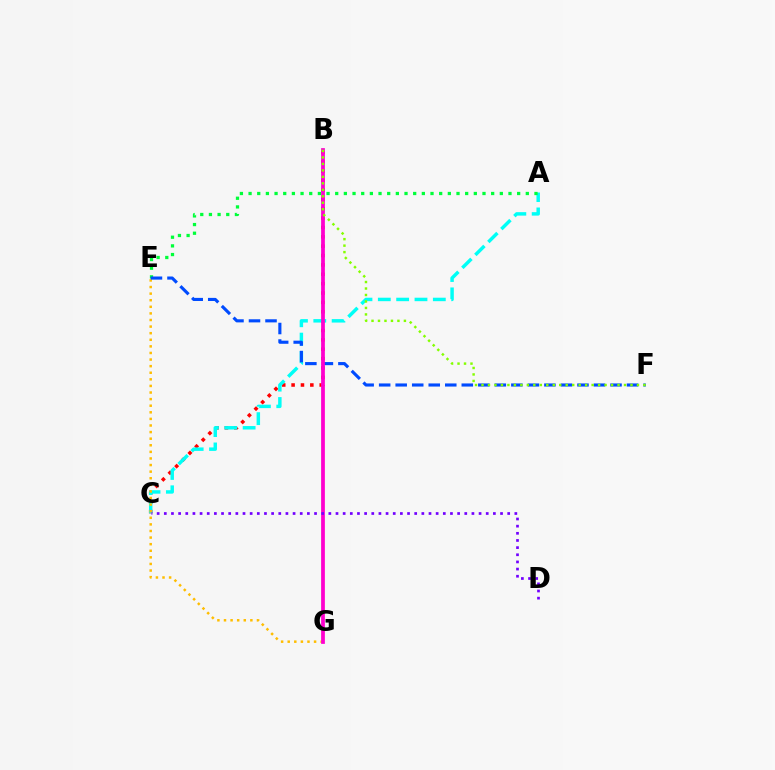{('B', 'C'): [{'color': '#ff0000', 'line_style': 'dotted', 'thickness': 2.55}], ('A', 'C'): [{'color': '#00fff6', 'line_style': 'dashed', 'thickness': 2.49}], ('E', 'G'): [{'color': '#ffbd00', 'line_style': 'dotted', 'thickness': 1.79}], ('A', 'E'): [{'color': '#00ff39', 'line_style': 'dotted', 'thickness': 2.35}], ('E', 'F'): [{'color': '#004bff', 'line_style': 'dashed', 'thickness': 2.24}], ('B', 'G'): [{'color': '#ff00cf', 'line_style': 'solid', 'thickness': 2.7}], ('B', 'F'): [{'color': '#84ff00', 'line_style': 'dotted', 'thickness': 1.76}], ('C', 'D'): [{'color': '#7200ff', 'line_style': 'dotted', 'thickness': 1.94}]}